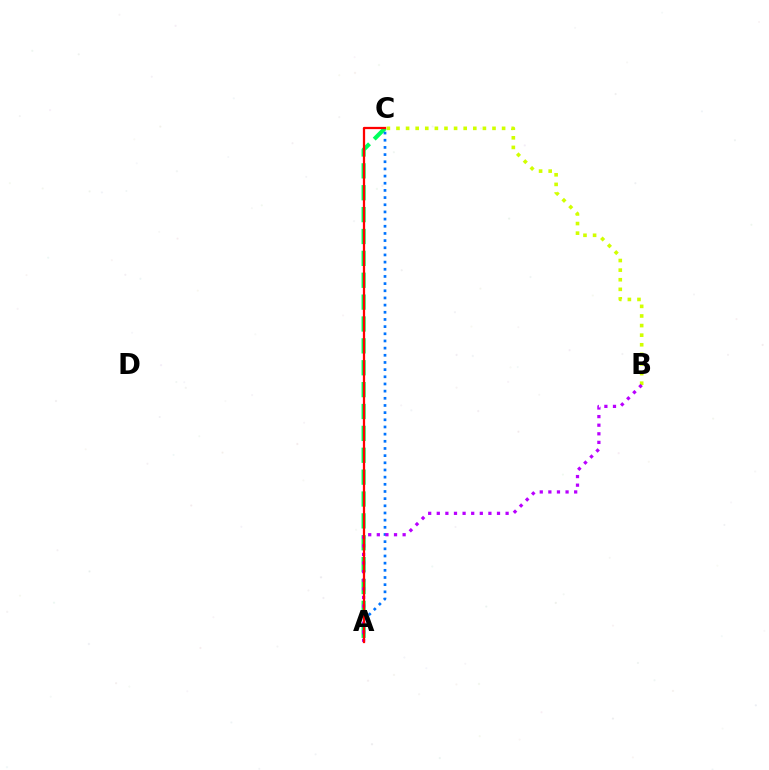{('A', 'C'): [{'color': '#00ff5c', 'line_style': 'dashed', 'thickness': 2.97}, {'color': '#0074ff', 'line_style': 'dotted', 'thickness': 1.95}, {'color': '#ff0000', 'line_style': 'solid', 'thickness': 1.63}], ('B', 'C'): [{'color': '#d1ff00', 'line_style': 'dotted', 'thickness': 2.61}], ('A', 'B'): [{'color': '#b900ff', 'line_style': 'dotted', 'thickness': 2.34}]}